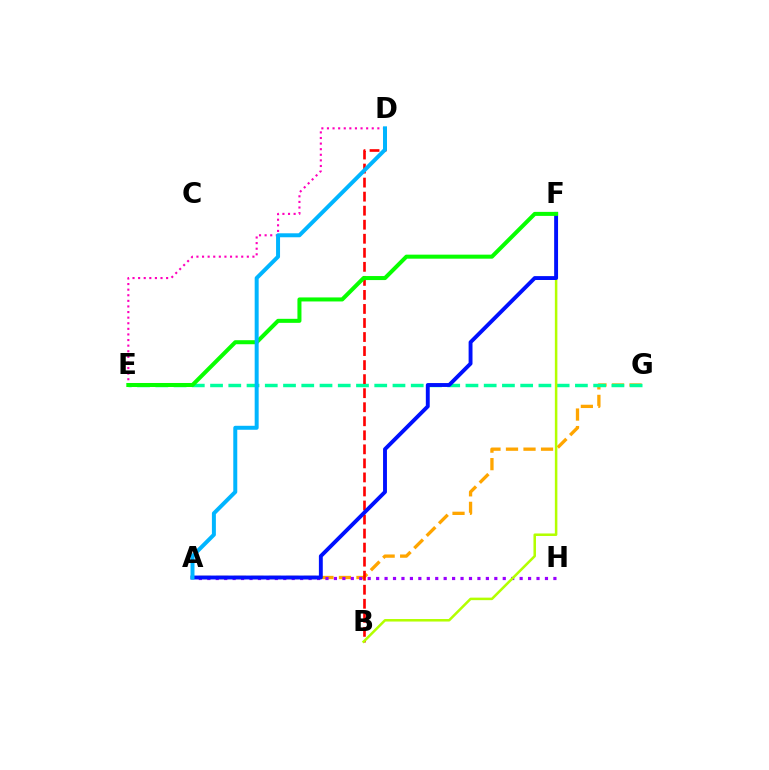{('D', 'E'): [{'color': '#ff00bd', 'line_style': 'dotted', 'thickness': 1.52}], ('A', 'G'): [{'color': '#ffa500', 'line_style': 'dashed', 'thickness': 2.38}], ('E', 'G'): [{'color': '#00ff9d', 'line_style': 'dashed', 'thickness': 2.48}], ('A', 'H'): [{'color': '#9b00ff', 'line_style': 'dotted', 'thickness': 2.29}], ('B', 'D'): [{'color': '#ff0000', 'line_style': 'dashed', 'thickness': 1.91}], ('B', 'F'): [{'color': '#b3ff00', 'line_style': 'solid', 'thickness': 1.81}], ('A', 'F'): [{'color': '#0010ff', 'line_style': 'solid', 'thickness': 2.8}], ('E', 'F'): [{'color': '#08ff00', 'line_style': 'solid', 'thickness': 2.9}], ('A', 'D'): [{'color': '#00b5ff', 'line_style': 'solid', 'thickness': 2.86}]}